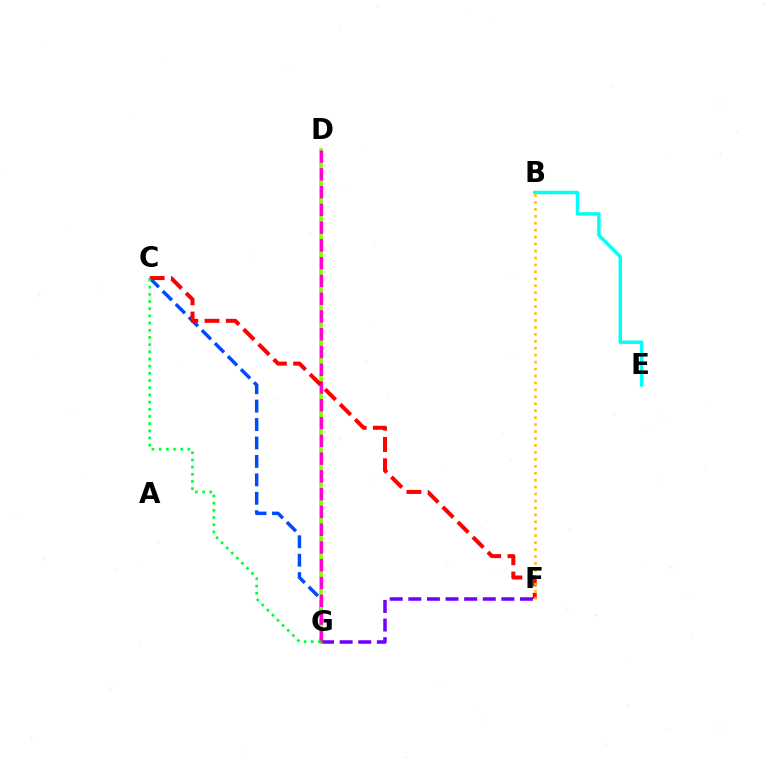{('B', 'E'): [{'color': '#00fff6', 'line_style': 'solid', 'thickness': 2.47}], ('C', 'G'): [{'color': '#004bff', 'line_style': 'dashed', 'thickness': 2.5}, {'color': '#00ff39', 'line_style': 'dotted', 'thickness': 1.95}], ('F', 'G'): [{'color': '#7200ff', 'line_style': 'dashed', 'thickness': 2.53}], ('D', 'G'): [{'color': '#84ff00', 'line_style': 'solid', 'thickness': 2.59}, {'color': '#ff00cf', 'line_style': 'dashed', 'thickness': 2.41}], ('C', 'F'): [{'color': '#ff0000', 'line_style': 'dashed', 'thickness': 2.89}], ('B', 'F'): [{'color': '#ffbd00', 'line_style': 'dotted', 'thickness': 1.89}]}